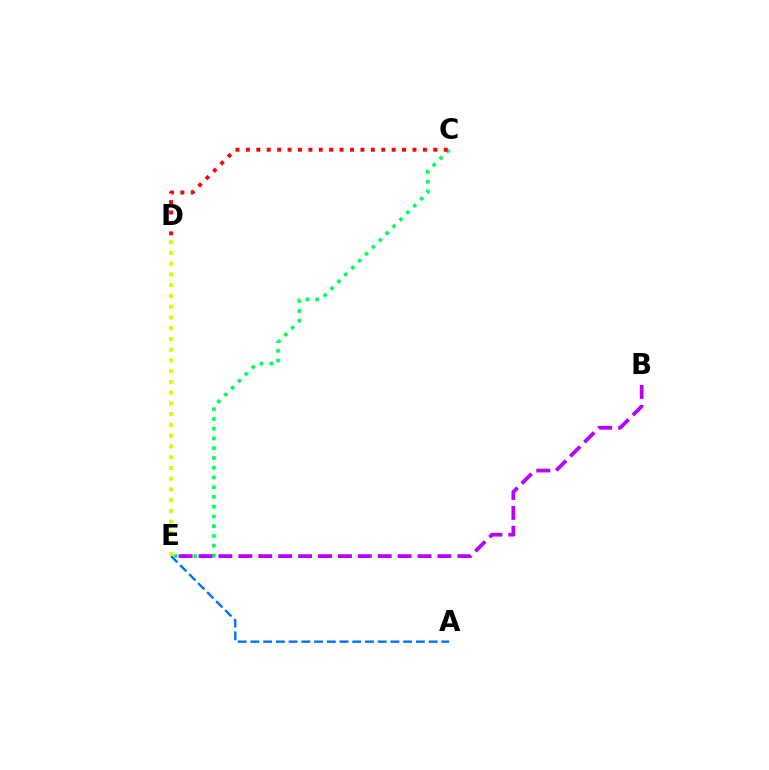{('A', 'E'): [{'color': '#0074ff', 'line_style': 'dashed', 'thickness': 1.73}], ('C', 'E'): [{'color': '#00ff5c', 'line_style': 'dotted', 'thickness': 2.65}], ('C', 'D'): [{'color': '#ff0000', 'line_style': 'dotted', 'thickness': 2.83}], ('B', 'E'): [{'color': '#b900ff', 'line_style': 'dashed', 'thickness': 2.71}], ('D', 'E'): [{'color': '#d1ff00', 'line_style': 'dotted', 'thickness': 2.92}]}